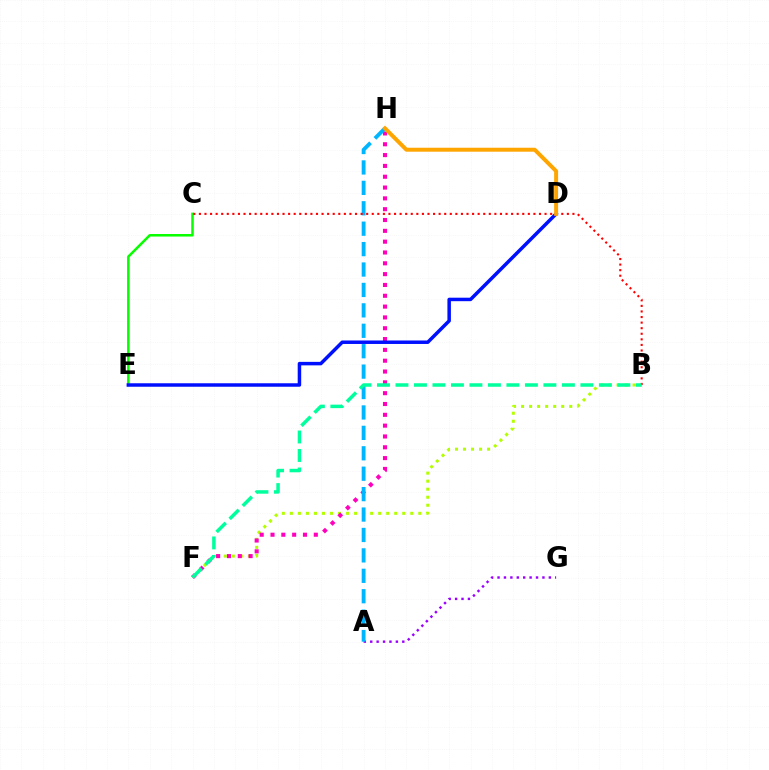{('C', 'E'): [{'color': '#08ff00', 'line_style': 'solid', 'thickness': 1.82}], ('B', 'F'): [{'color': '#b3ff00', 'line_style': 'dotted', 'thickness': 2.18}, {'color': '#00ff9d', 'line_style': 'dashed', 'thickness': 2.51}], ('A', 'G'): [{'color': '#9b00ff', 'line_style': 'dotted', 'thickness': 1.74}], ('F', 'H'): [{'color': '#ff00bd', 'line_style': 'dotted', 'thickness': 2.94}], ('A', 'H'): [{'color': '#00b5ff', 'line_style': 'dashed', 'thickness': 2.77}], ('B', 'C'): [{'color': '#ff0000', 'line_style': 'dotted', 'thickness': 1.51}], ('D', 'E'): [{'color': '#0010ff', 'line_style': 'solid', 'thickness': 2.51}], ('D', 'H'): [{'color': '#ffa500', 'line_style': 'solid', 'thickness': 2.85}]}